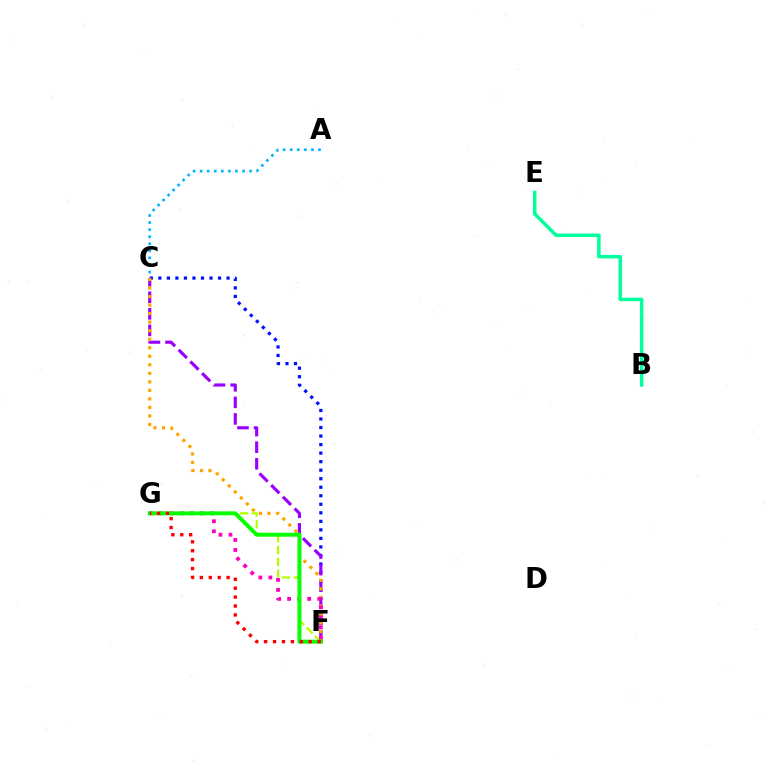{('C', 'F'): [{'color': '#0010ff', 'line_style': 'dotted', 'thickness': 2.32}, {'color': '#9b00ff', 'line_style': 'dashed', 'thickness': 2.25}, {'color': '#ffa500', 'line_style': 'dotted', 'thickness': 2.32}], ('F', 'G'): [{'color': '#b3ff00', 'line_style': 'dashed', 'thickness': 1.6}, {'color': '#ff00bd', 'line_style': 'dotted', 'thickness': 2.72}, {'color': '#08ff00', 'line_style': 'solid', 'thickness': 2.85}, {'color': '#ff0000', 'line_style': 'dotted', 'thickness': 2.42}], ('B', 'E'): [{'color': '#00ff9d', 'line_style': 'solid', 'thickness': 2.52}], ('A', 'C'): [{'color': '#00b5ff', 'line_style': 'dotted', 'thickness': 1.92}]}